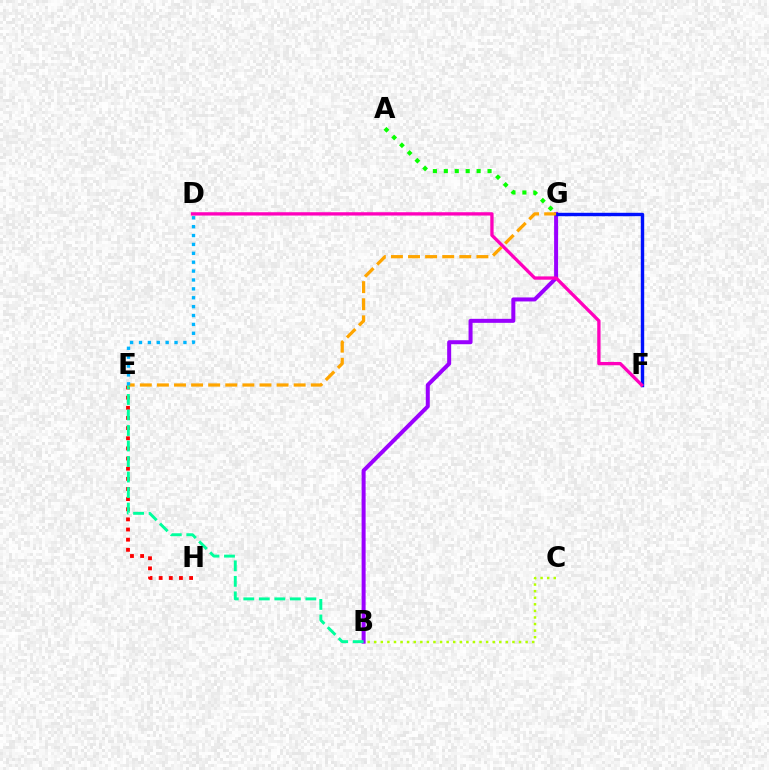{('B', 'G'): [{'color': '#9b00ff', 'line_style': 'solid', 'thickness': 2.88}], ('A', 'G'): [{'color': '#08ff00', 'line_style': 'dotted', 'thickness': 2.97}], ('F', 'G'): [{'color': '#0010ff', 'line_style': 'solid', 'thickness': 2.45}], ('B', 'C'): [{'color': '#b3ff00', 'line_style': 'dotted', 'thickness': 1.79}], ('E', 'H'): [{'color': '#ff0000', 'line_style': 'dotted', 'thickness': 2.76}], ('D', 'F'): [{'color': '#ff00bd', 'line_style': 'solid', 'thickness': 2.39}], ('B', 'E'): [{'color': '#00ff9d', 'line_style': 'dashed', 'thickness': 2.11}], ('E', 'G'): [{'color': '#ffa500', 'line_style': 'dashed', 'thickness': 2.32}], ('D', 'E'): [{'color': '#00b5ff', 'line_style': 'dotted', 'thickness': 2.41}]}